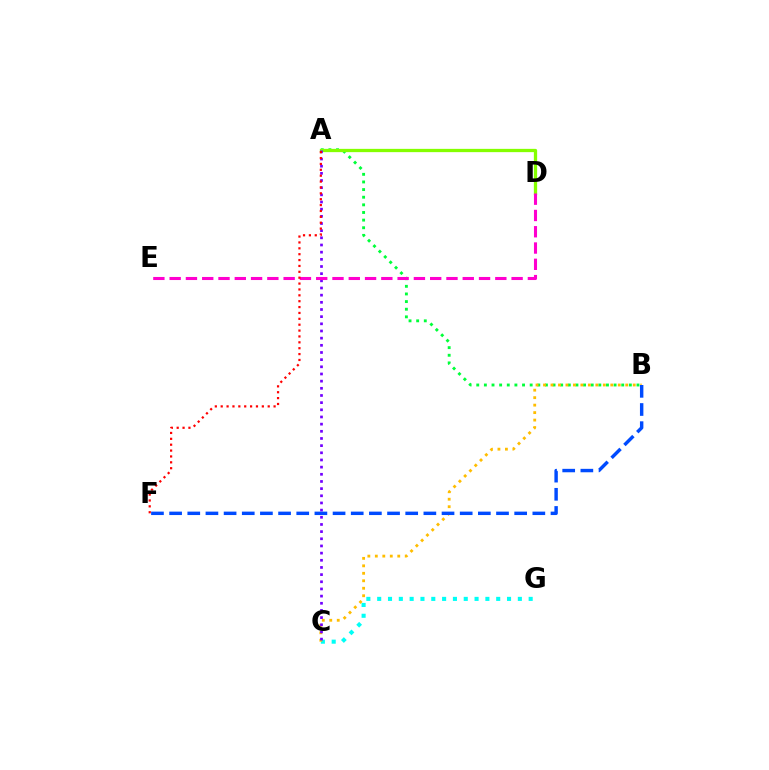{('C', 'G'): [{'color': '#00fff6', 'line_style': 'dotted', 'thickness': 2.94}], ('A', 'B'): [{'color': '#00ff39', 'line_style': 'dotted', 'thickness': 2.07}], ('A', 'D'): [{'color': '#84ff00', 'line_style': 'solid', 'thickness': 2.36}], ('B', 'C'): [{'color': '#ffbd00', 'line_style': 'dotted', 'thickness': 2.03}], ('A', 'C'): [{'color': '#7200ff', 'line_style': 'dotted', 'thickness': 1.95}], ('D', 'E'): [{'color': '#ff00cf', 'line_style': 'dashed', 'thickness': 2.21}], ('B', 'F'): [{'color': '#004bff', 'line_style': 'dashed', 'thickness': 2.47}], ('A', 'F'): [{'color': '#ff0000', 'line_style': 'dotted', 'thickness': 1.6}]}